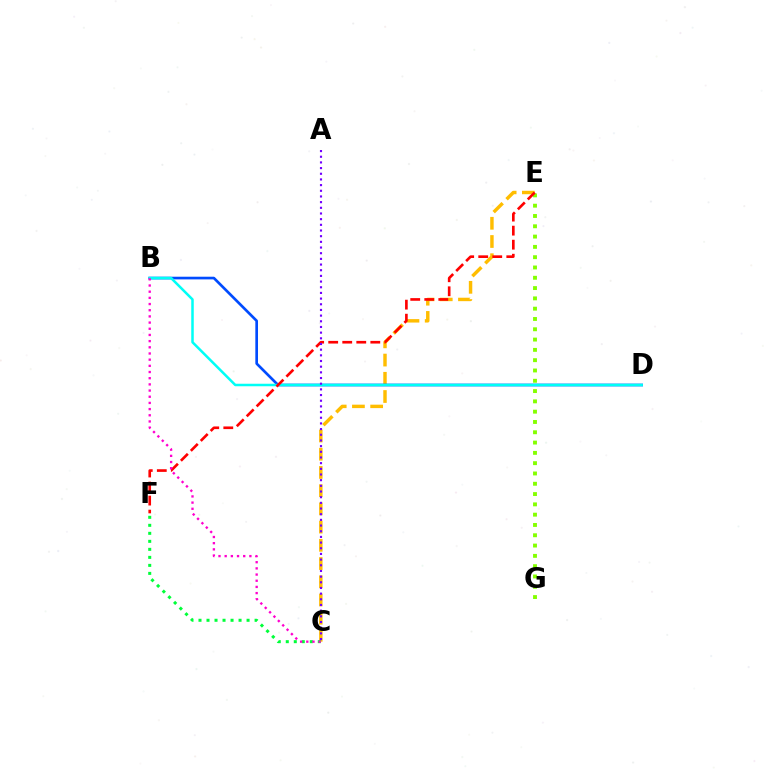{('C', 'E'): [{'color': '#ffbd00', 'line_style': 'dashed', 'thickness': 2.48}], ('E', 'G'): [{'color': '#84ff00', 'line_style': 'dotted', 'thickness': 2.8}], ('B', 'D'): [{'color': '#004bff', 'line_style': 'solid', 'thickness': 1.92}, {'color': '#00fff6', 'line_style': 'solid', 'thickness': 1.81}], ('E', 'F'): [{'color': '#ff0000', 'line_style': 'dashed', 'thickness': 1.91}], ('C', 'F'): [{'color': '#00ff39', 'line_style': 'dotted', 'thickness': 2.18}], ('A', 'C'): [{'color': '#7200ff', 'line_style': 'dotted', 'thickness': 1.54}], ('B', 'C'): [{'color': '#ff00cf', 'line_style': 'dotted', 'thickness': 1.68}]}